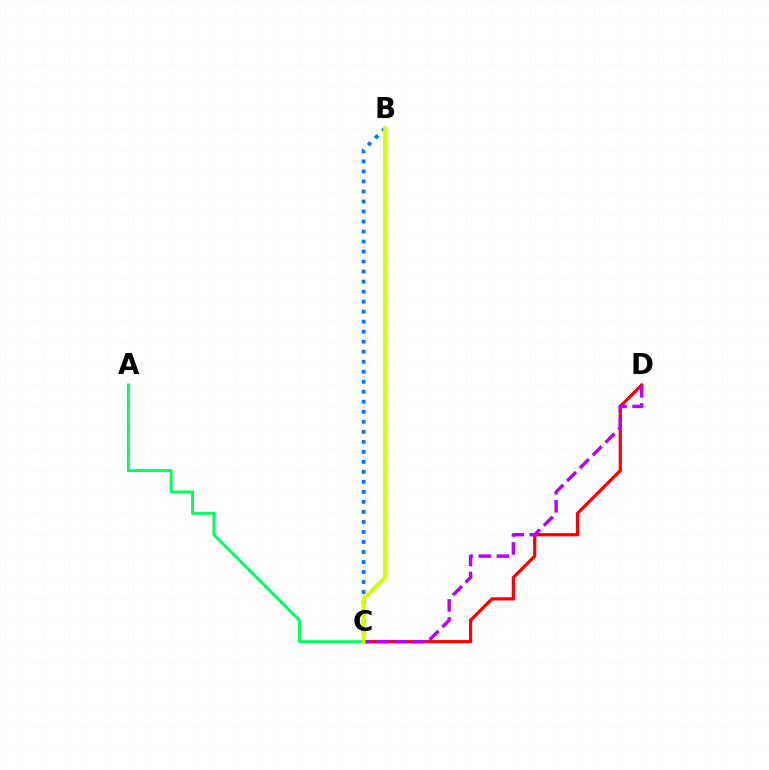{('B', 'C'): [{'color': '#0074ff', 'line_style': 'dotted', 'thickness': 2.72}, {'color': '#d1ff00', 'line_style': 'solid', 'thickness': 2.76}], ('C', 'D'): [{'color': '#ff0000', 'line_style': 'solid', 'thickness': 2.33}, {'color': '#b900ff', 'line_style': 'dashed', 'thickness': 2.46}], ('A', 'C'): [{'color': '#00ff5c', 'line_style': 'solid', 'thickness': 2.09}]}